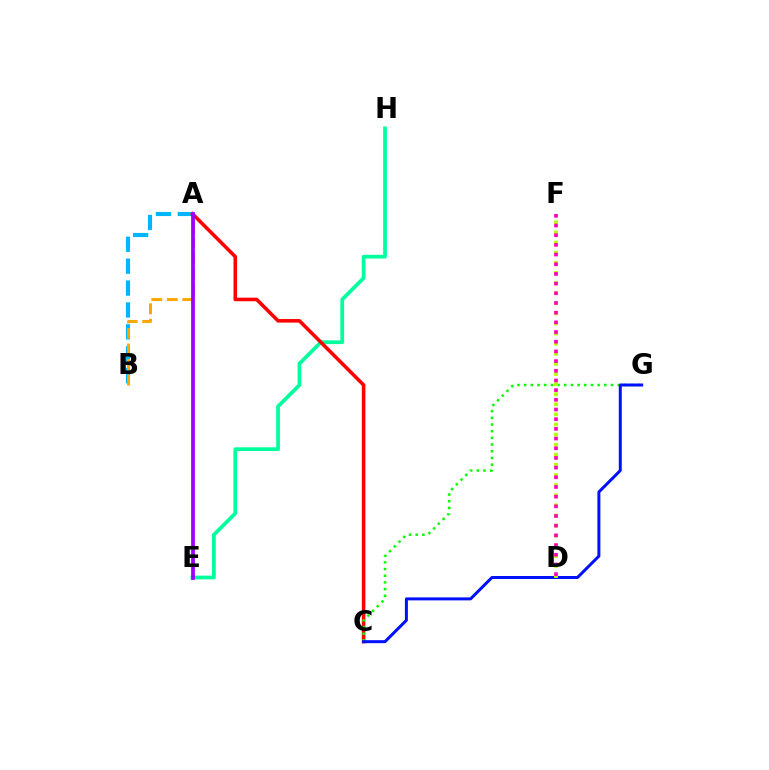{('E', 'H'): [{'color': '#00ff9d', 'line_style': 'solid', 'thickness': 2.69}], ('A', 'B'): [{'color': '#00b5ff', 'line_style': 'dashed', 'thickness': 2.98}, {'color': '#ffa500', 'line_style': 'dashed', 'thickness': 2.11}], ('A', 'C'): [{'color': '#ff0000', 'line_style': 'solid', 'thickness': 2.56}], ('C', 'G'): [{'color': '#08ff00', 'line_style': 'dotted', 'thickness': 1.82}, {'color': '#0010ff', 'line_style': 'solid', 'thickness': 2.15}], ('A', 'E'): [{'color': '#9b00ff', 'line_style': 'solid', 'thickness': 2.71}], ('D', 'F'): [{'color': '#b3ff00', 'line_style': 'dotted', 'thickness': 2.75}, {'color': '#ff00bd', 'line_style': 'dotted', 'thickness': 2.63}]}